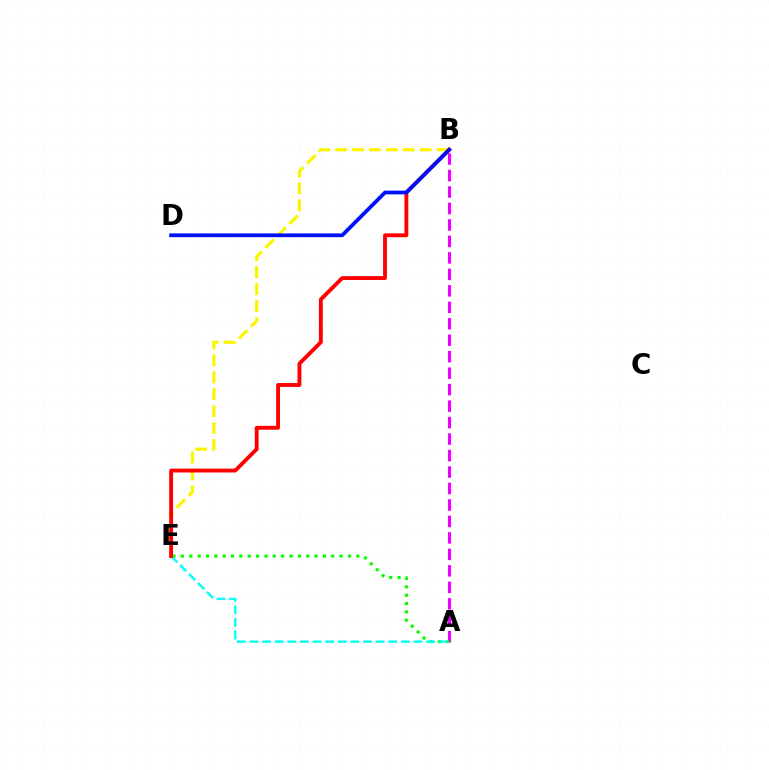{('B', 'E'): [{'color': '#fcf500', 'line_style': 'dashed', 'thickness': 2.3}, {'color': '#ff0000', 'line_style': 'solid', 'thickness': 2.78}], ('A', 'B'): [{'color': '#ee00ff', 'line_style': 'dashed', 'thickness': 2.24}], ('A', 'E'): [{'color': '#08ff00', 'line_style': 'dotted', 'thickness': 2.27}, {'color': '#00fff6', 'line_style': 'dashed', 'thickness': 1.72}], ('B', 'D'): [{'color': '#0010ff', 'line_style': 'solid', 'thickness': 2.71}]}